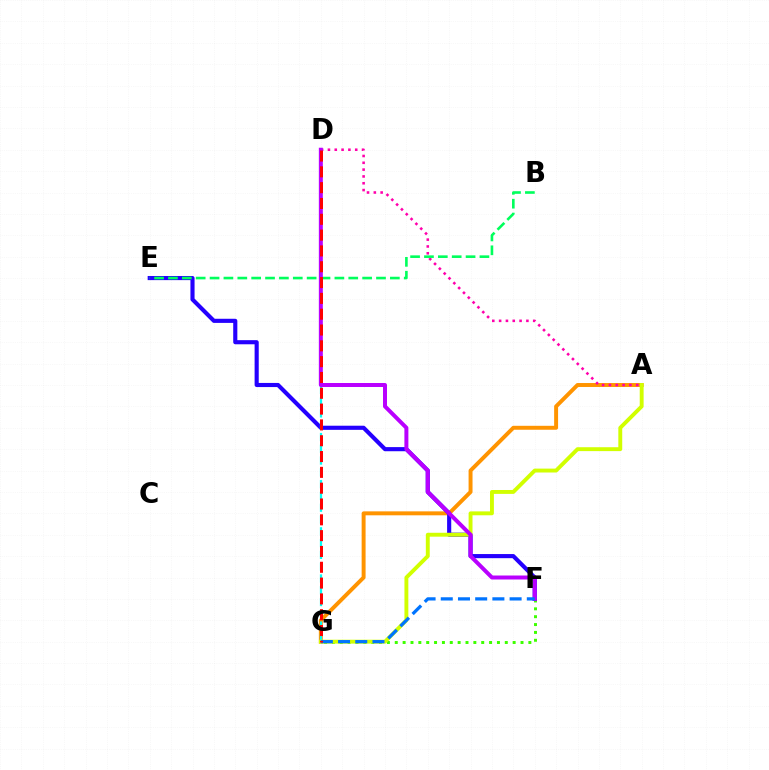{('F', 'G'): [{'color': '#3dff00', 'line_style': 'dotted', 'thickness': 2.14}, {'color': '#0074ff', 'line_style': 'dashed', 'thickness': 2.34}], ('A', 'G'): [{'color': '#ff9400', 'line_style': 'solid', 'thickness': 2.84}, {'color': '#d1ff00', 'line_style': 'solid', 'thickness': 2.81}], ('E', 'F'): [{'color': '#2500ff', 'line_style': 'solid', 'thickness': 2.97}], ('D', 'G'): [{'color': '#00fff6', 'line_style': 'dashed', 'thickness': 1.6}, {'color': '#ff0000', 'line_style': 'dashed', 'thickness': 2.15}], ('A', 'D'): [{'color': '#ff00ac', 'line_style': 'dotted', 'thickness': 1.85}], ('B', 'E'): [{'color': '#00ff5c', 'line_style': 'dashed', 'thickness': 1.88}], ('D', 'F'): [{'color': '#b900ff', 'line_style': 'solid', 'thickness': 2.87}]}